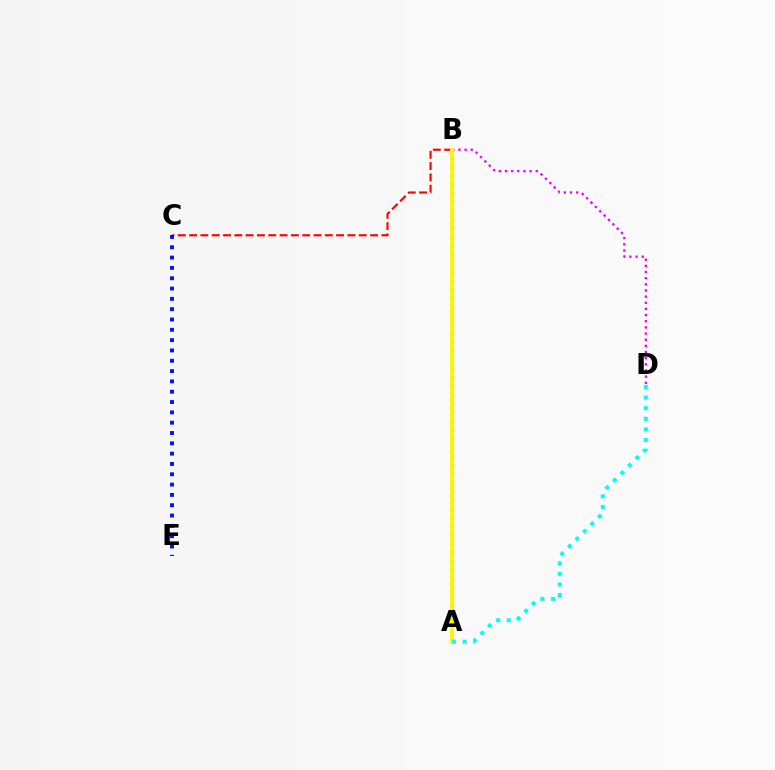{('B', 'D'): [{'color': '#ee00ff', 'line_style': 'dotted', 'thickness': 1.67}], ('A', 'B'): [{'color': '#08ff00', 'line_style': 'dotted', 'thickness': 2.38}, {'color': '#fcf500', 'line_style': 'solid', 'thickness': 2.75}], ('B', 'C'): [{'color': '#ff0000', 'line_style': 'dashed', 'thickness': 1.54}], ('A', 'D'): [{'color': '#00fff6', 'line_style': 'dotted', 'thickness': 2.88}], ('C', 'E'): [{'color': '#0010ff', 'line_style': 'dotted', 'thickness': 2.8}]}